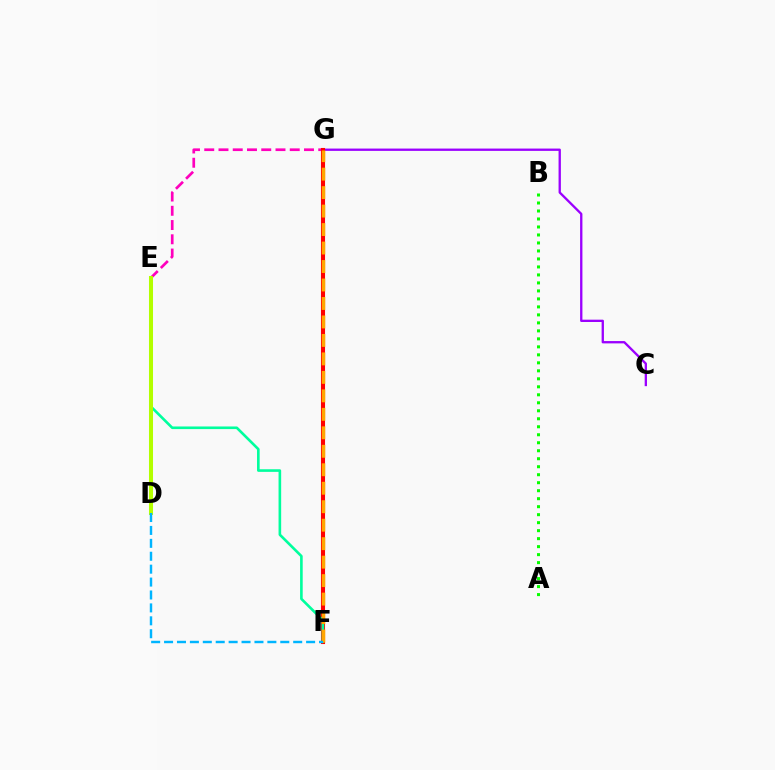{('C', 'G'): [{'color': '#9b00ff', 'line_style': 'solid', 'thickness': 1.67}], ('E', 'G'): [{'color': '#ff00bd', 'line_style': 'dashed', 'thickness': 1.94}], ('F', 'G'): [{'color': '#ff0000', 'line_style': 'solid', 'thickness': 2.95}, {'color': '#ffa500', 'line_style': 'dashed', 'thickness': 2.51}], ('D', 'E'): [{'color': '#0010ff', 'line_style': 'dotted', 'thickness': 1.93}, {'color': '#b3ff00', 'line_style': 'solid', 'thickness': 2.91}], ('E', 'F'): [{'color': '#00ff9d', 'line_style': 'solid', 'thickness': 1.89}], ('D', 'F'): [{'color': '#00b5ff', 'line_style': 'dashed', 'thickness': 1.75}], ('A', 'B'): [{'color': '#08ff00', 'line_style': 'dotted', 'thickness': 2.17}]}